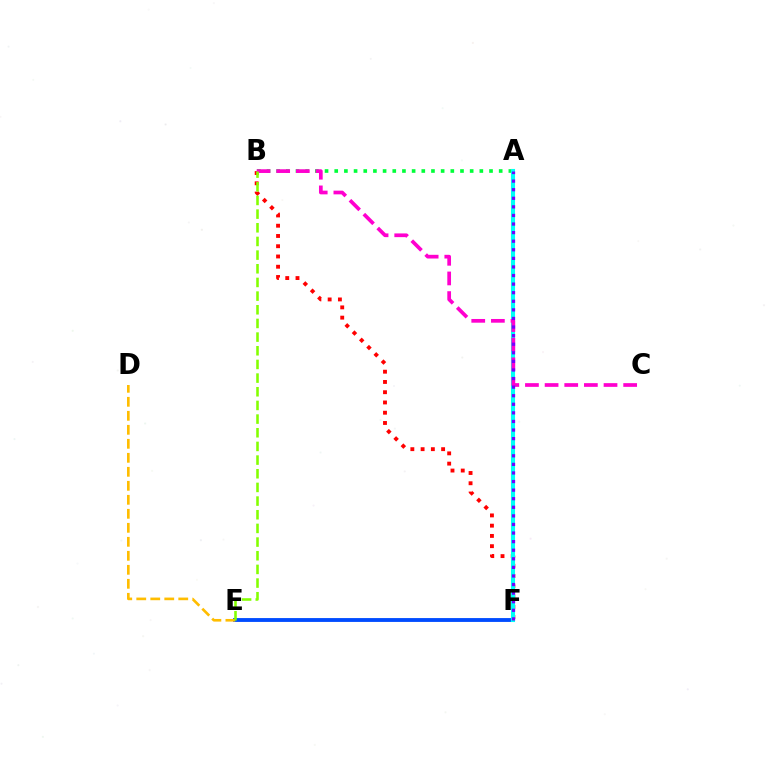{('E', 'F'): [{'color': '#004bff', 'line_style': 'solid', 'thickness': 2.77}], ('A', 'B'): [{'color': '#00ff39', 'line_style': 'dotted', 'thickness': 2.63}], ('B', 'F'): [{'color': '#ff0000', 'line_style': 'dotted', 'thickness': 2.79}], ('D', 'E'): [{'color': '#ffbd00', 'line_style': 'dashed', 'thickness': 1.9}], ('A', 'F'): [{'color': '#00fff6', 'line_style': 'solid', 'thickness': 2.96}, {'color': '#7200ff', 'line_style': 'dotted', 'thickness': 2.33}], ('B', 'C'): [{'color': '#ff00cf', 'line_style': 'dashed', 'thickness': 2.67}], ('B', 'E'): [{'color': '#84ff00', 'line_style': 'dashed', 'thickness': 1.86}]}